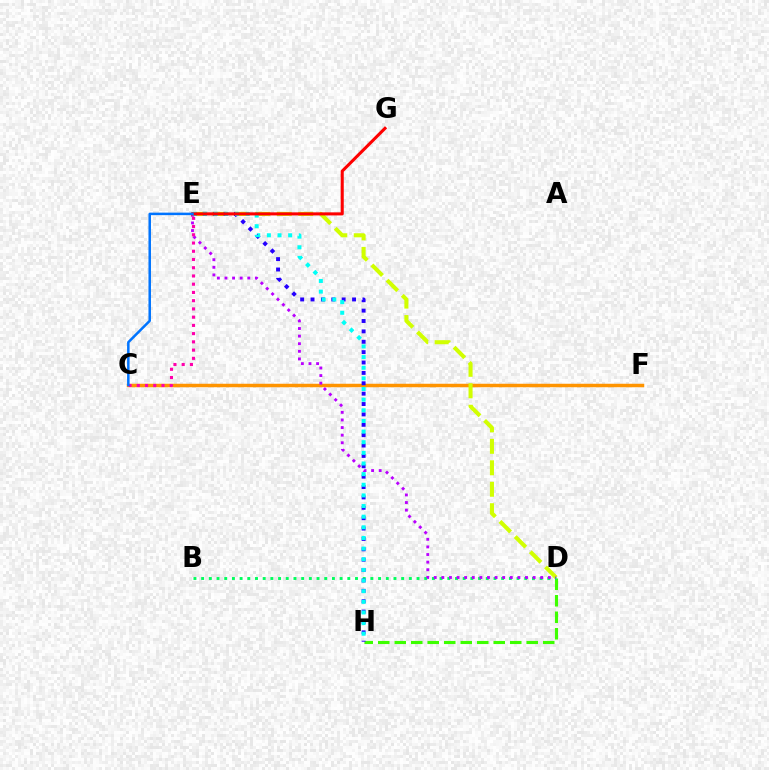{('C', 'F'): [{'color': '#ff9400', 'line_style': 'solid', 'thickness': 2.51}], ('D', 'E'): [{'color': '#d1ff00', 'line_style': 'dashed', 'thickness': 2.92}, {'color': '#b900ff', 'line_style': 'dotted', 'thickness': 2.07}], ('D', 'H'): [{'color': '#3dff00', 'line_style': 'dashed', 'thickness': 2.24}], ('B', 'D'): [{'color': '#00ff5c', 'line_style': 'dotted', 'thickness': 2.09}], ('E', 'H'): [{'color': '#2500ff', 'line_style': 'dotted', 'thickness': 2.82}, {'color': '#00fff6', 'line_style': 'dotted', 'thickness': 2.89}], ('E', 'G'): [{'color': '#ff0000', 'line_style': 'solid', 'thickness': 2.21}], ('C', 'E'): [{'color': '#ff00ac', 'line_style': 'dotted', 'thickness': 2.24}, {'color': '#0074ff', 'line_style': 'solid', 'thickness': 1.81}]}